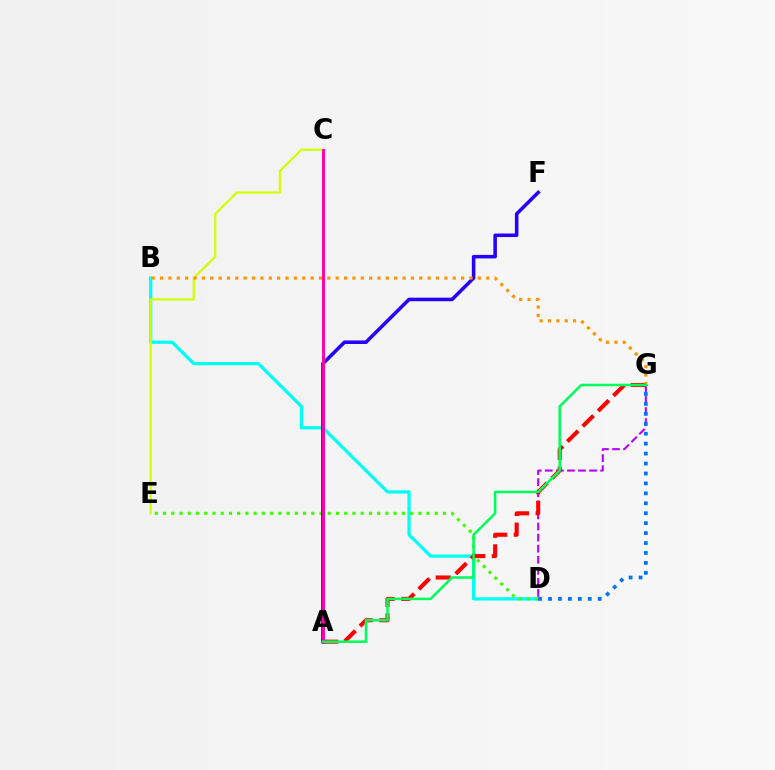{('B', 'D'): [{'color': '#00fff6', 'line_style': 'solid', 'thickness': 2.33}], ('D', 'E'): [{'color': '#3dff00', 'line_style': 'dotted', 'thickness': 2.24}], ('D', 'G'): [{'color': '#b900ff', 'line_style': 'dashed', 'thickness': 1.51}, {'color': '#0074ff', 'line_style': 'dotted', 'thickness': 2.7}], ('A', 'G'): [{'color': '#ff0000', 'line_style': 'dashed', 'thickness': 2.94}, {'color': '#00ff5c', 'line_style': 'solid', 'thickness': 1.83}], ('A', 'F'): [{'color': '#2500ff', 'line_style': 'solid', 'thickness': 2.55}], ('C', 'E'): [{'color': '#d1ff00', 'line_style': 'solid', 'thickness': 1.59}], ('B', 'G'): [{'color': '#ff9400', 'line_style': 'dotted', 'thickness': 2.27}], ('A', 'C'): [{'color': '#ff00ac', 'line_style': 'solid', 'thickness': 2.1}]}